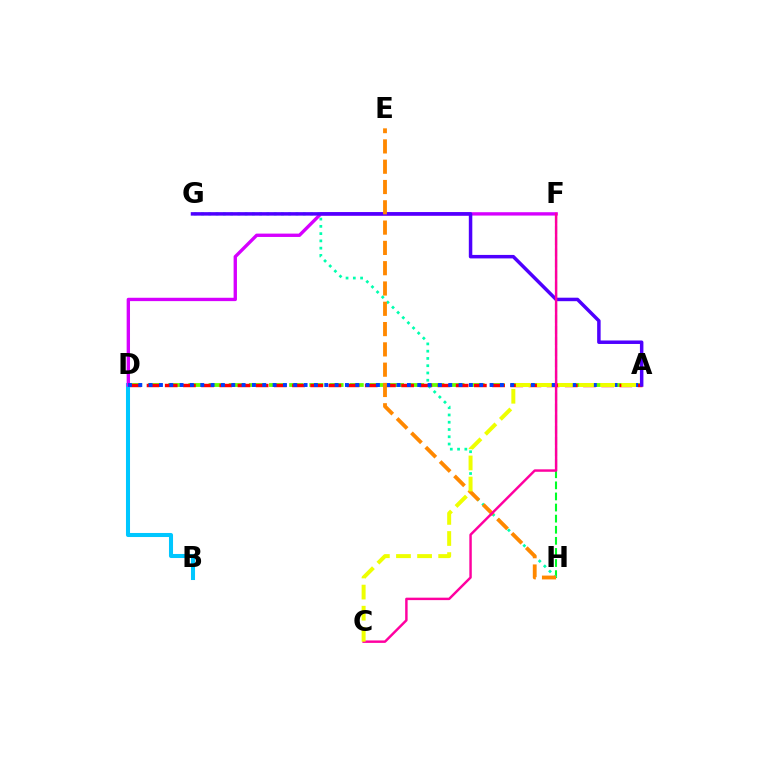{('F', 'H'): [{'color': '#00ff27', 'line_style': 'dashed', 'thickness': 1.51}], ('A', 'D'): [{'color': '#66ff00', 'line_style': 'dashed', 'thickness': 2.74}, {'color': '#ff0000', 'line_style': 'dashed', 'thickness': 2.47}, {'color': '#003fff', 'line_style': 'dotted', 'thickness': 2.81}], ('B', 'D'): [{'color': '#00c7ff', 'line_style': 'solid', 'thickness': 2.92}], ('G', 'H'): [{'color': '#00ffaf', 'line_style': 'dotted', 'thickness': 1.97}], ('D', 'F'): [{'color': '#d600ff', 'line_style': 'solid', 'thickness': 2.41}], ('A', 'G'): [{'color': '#4f00ff', 'line_style': 'solid', 'thickness': 2.51}], ('E', 'H'): [{'color': '#ff8800', 'line_style': 'dashed', 'thickness': 2.76}], ('C', 'F'): [{'color': '#ff00a0', 'line_style': 'solid', 'thickness': 1.76}], ('A', 'C'): [{'color': '#eeff00', 'line_style': 'dashed', 'thickness': 2.87}]}